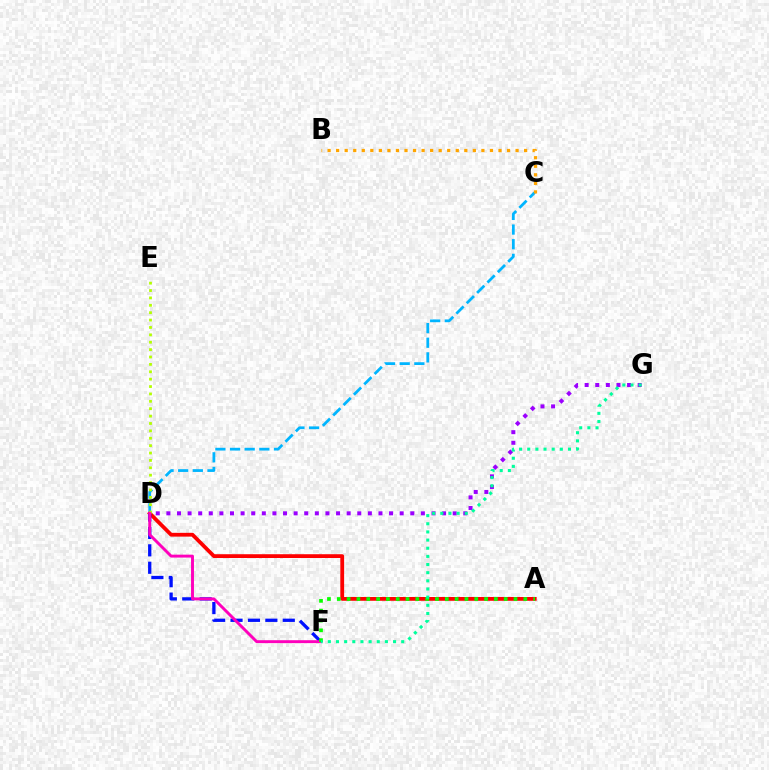{('C', 'D'): [{'color': '#00b5ff', 'line_style': 'dashed', 'thickness': 1.99}], ('D', 'G'): [{'color': '#9b00ff', 'line_style': 'dotted', 'thickness': 2.88}], ('A', 'D'): [{'color': '#ff0000', 'line_style': 'solid', 'thickness': 2.73}], ('D', 'F'): [{'color': '#0010ff', 'line_style': 'dashed', 'thickness': 2.37}, {'color': '#ff00bd', 'line_style': 'solid', 'thickness': 2.1}], ('D', 'E'): [{'color': '#b3ff00', 'line_style': 'dotted', 'thickness': 2.01}], ('A', 'F'): [{'color': '#08ff00', 'line_style': 'dotted', 'thickness': 2.67}], ('F', 'G'): [{'color': '#00ff9d', 'line_style': 'dotted', 'thickness': 2.21}], ('B', 'C'): [{'color': '#ffa500', 'line_style': 'dotted', 'thickness': 2.32}]}